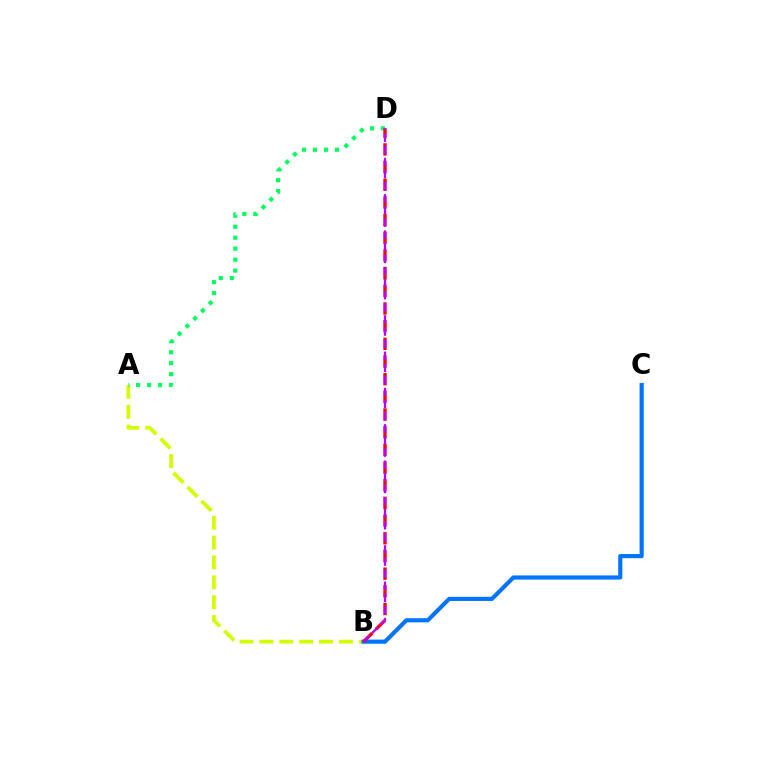{('A', 'B'): [{'color': '#d1ff00', 'line_style': 'dashed', 'thickness': 2.7}], ('A', 'D'): [{'color': '#00ff5c', 'line_style': 'dotted', 'thickness': 2.98}], ('B', 'C'): [{'color': '#0074ff', 'line_style': 'solid', 'thickness': 2.98}], ('B', 'D'): [{'color': '#ff0000', 'line_style': 'dashed', 'thickness': 2.4}, {'color': '#b900ff', 'line_style': 'dashed', 'thickness': 1.64}]}